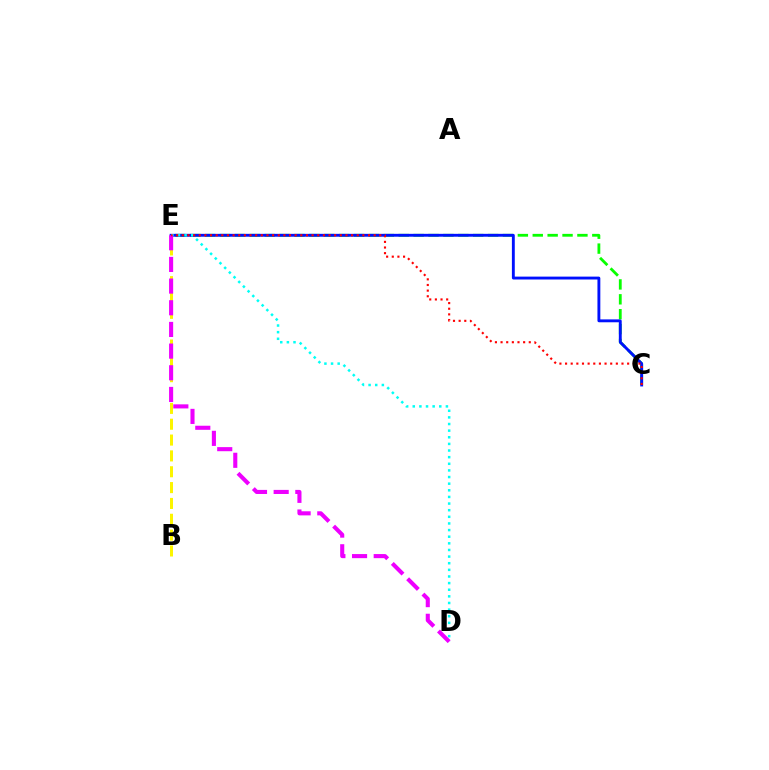{('B', 'E'): [{'color': '#fcf500', 'line_style': 'dashed', 'thickness': 2.15}], ('C', 'E'): [{'color': '#08ff00', 'line_style': 'dashed', 'thickness': 2.02}, {'color': '#0010ff', 'line_style': 'solid', 'thickness': 2.07}, {'color': '#ff0000', 'line_style': 'dotted', 'thickness': 1.53}], ('D', 'E'): [{'color': '#00fff6', 'line_style': 'dotted', 'thickness': 1.8}, {'color': '#ee00ff', 'line_style': 'dashed', 'thickness': 2.94}]}